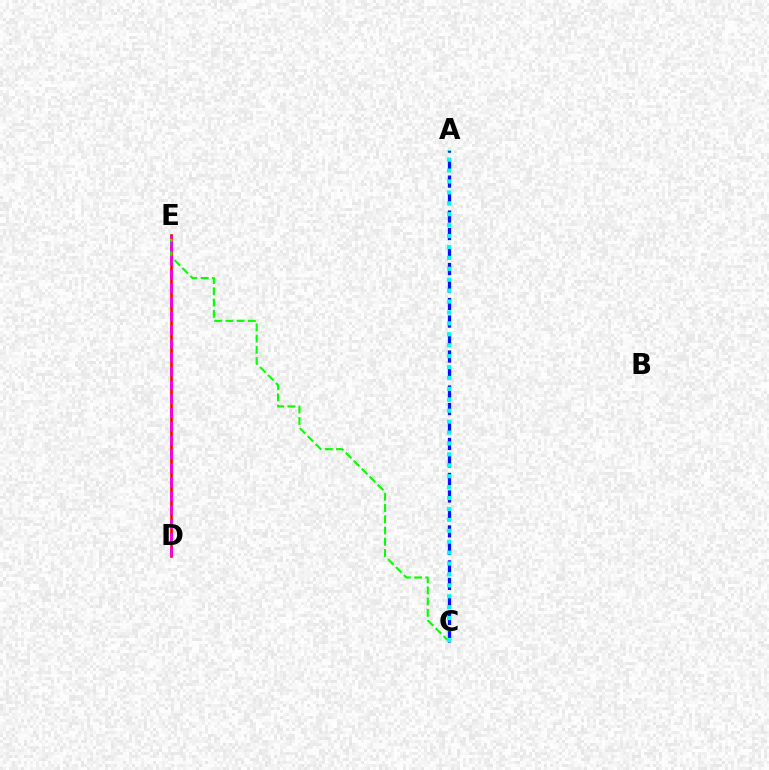{('D', 'E'): [{'color': '#fcf500', 'line_style': 'dotted', 'thickness': 1.84}, {'color': '#ff0000', 'line_style': 'solid', 'thickness': 1.89}, {'color': '#ee00ff', 'line_style': 'dashed', 'thickness': 1.88}], ('C', 'E'): [{'color': '#08ff00', 'line_style': 'dashed', 'thickness': 1.53}], ('A', 'C'): [{'color': '#0010ff', 'line_style': 'dashed', 'thickness': 2.38}, {'color': '#00fff6', 'line_style': 'dotted', 'thickness': 2.97}]}